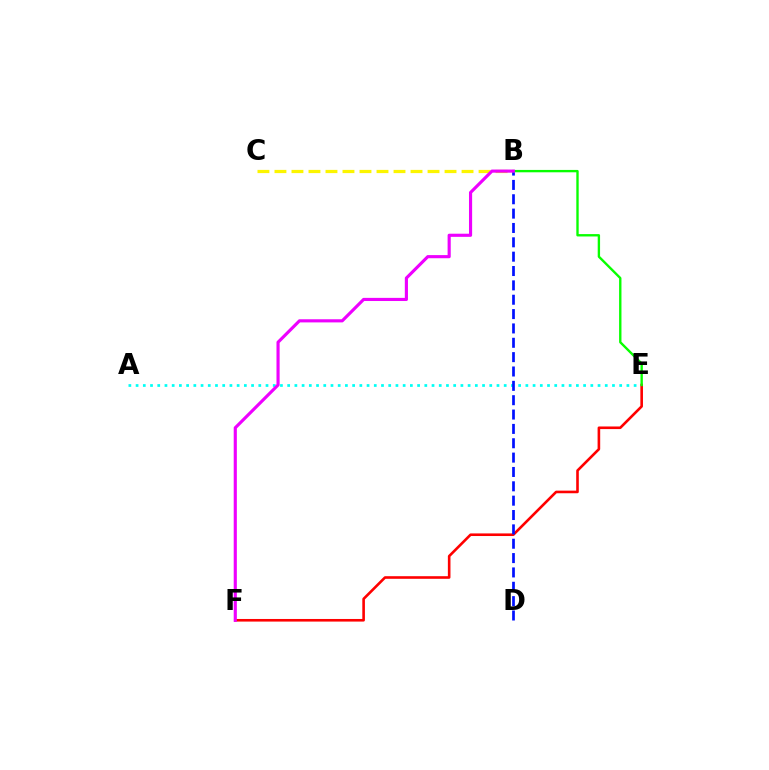{('B', 'C'): [{'color': '#fcf500', 'line_style': 'dashed', 'thickness': 2.31}], ('A', 'E'): [{'color': '#00fff6', 'line_style': 'dotted', 'thickness': 1.96}], ('E', 'F'): [{'color': '#ff0000', 'line_style': 'solid', 'thickness': 1.88}], ('B', 'D'): [{'color': '#0010ff', 'line_style': 'dashed', 'thickness': 1.95}], ('B', 'E'): [{'color': '#08ff00', 'line_style': 'solid', 'thickness': 1.7}], ('B', 'F'): [{'color': '#ee00ff', 'line_style': 'solid', 'thickness': 2.26}]}